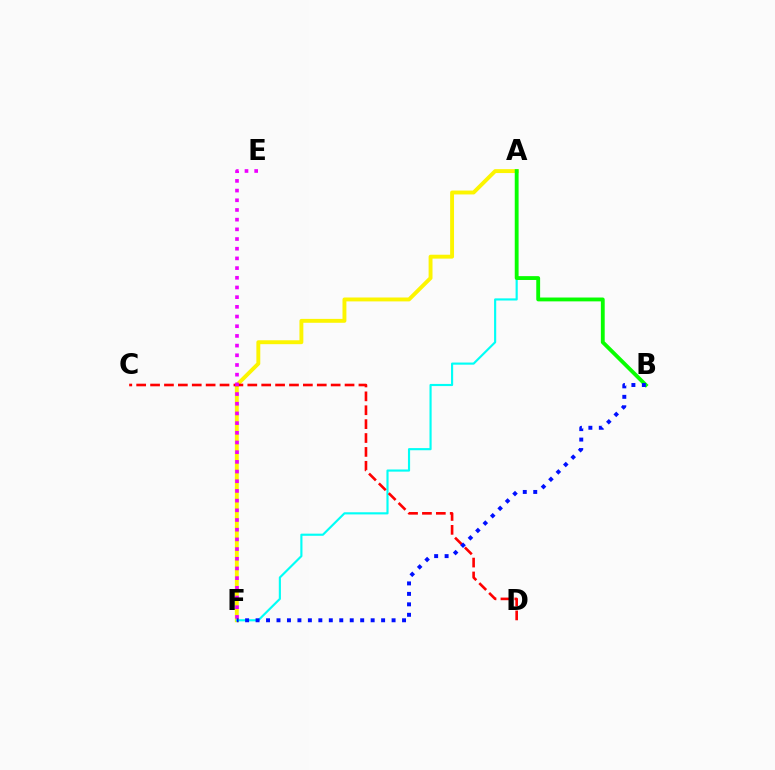{('A', 'F'): [{'color': '#fcf500', 'line_style': 'solid', 'thickness': 2.81}, {'color': '#00fff6', 'line_style': 'solid', 'thickness': 1.54}], ('C', 'D'): [{'color': '#ff0000', 'line_style': 'dashed', 'thickness': 1.89}], ('A', 'B'): [{'color': '#08ff00', 'line_style': 'solid', 'thickness': 2.77}], ('E', 'F'): [{'color': '#ee00ff', 'line_style': 'dotted', 'thickness': 2.63}], ('B', 'F'): [{'color': '#0010ff', 'line_style': 'dotted', 'thickness': 2.84}]}